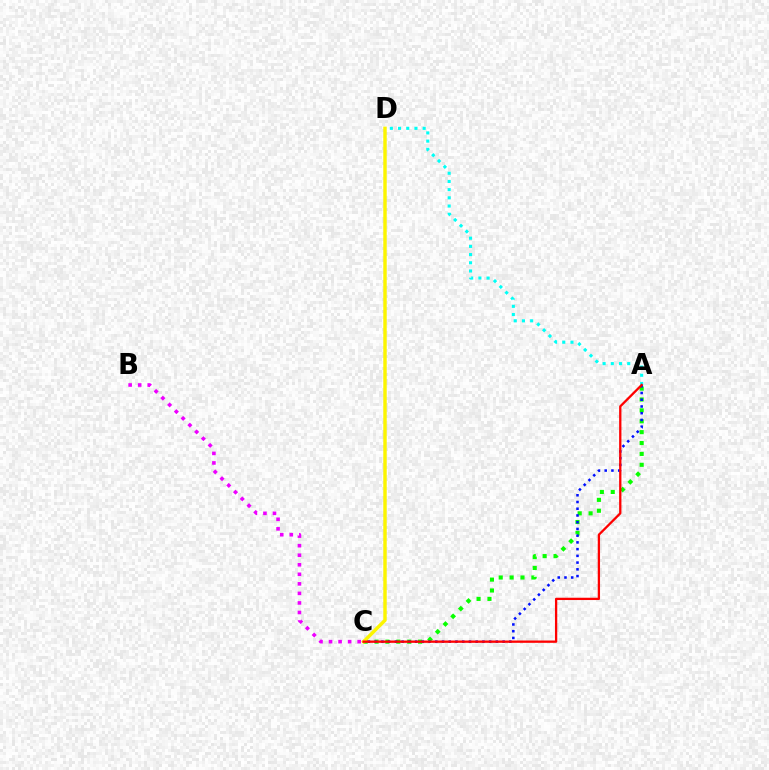{('A', 'C'): [{'color': '#08ff00', 'line_style': 'dotted', 'thickness': 2.96}, {'color': '#0010ff', 'line_style': 'dotted', 'thickness': 1.83}, {'color': '#ff0000', 'line_style': 'solid', 'thickness': 1.65}], ('A', 'D'): [{'color': '#00fff6', 'line_style': 'dotted', 'thickness': 2.23}], ('B', 'C'): [{'color': '#ee00ff', 'line_style': 'dotted', 'thickness': 2.59}], ('C', 'D'): [{'color': '#fcf500', 'line_style': 'solid', 'thickness': 2.47}]}